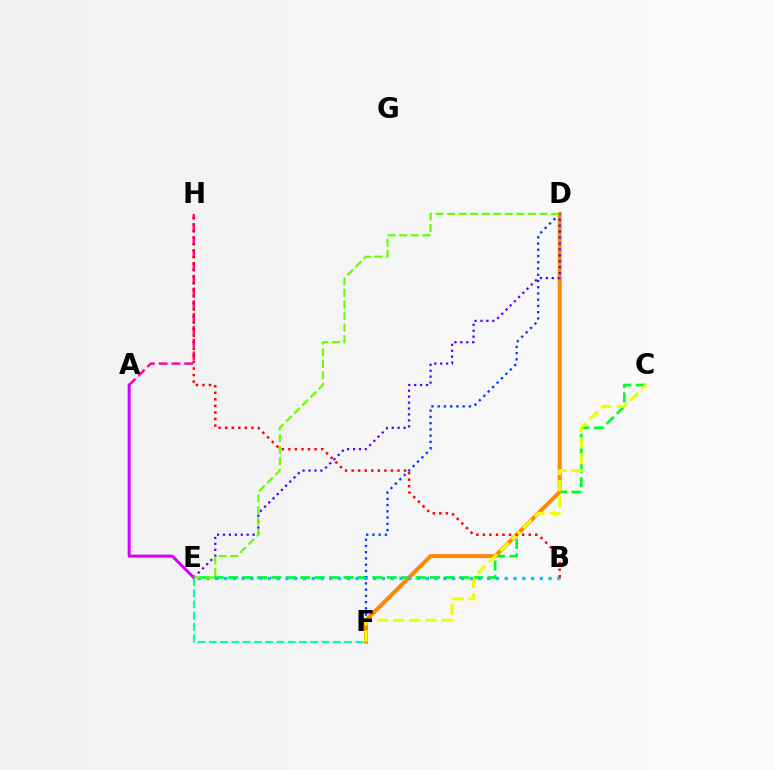{('C', 'E'): [{'color': '#00ff27', 'line_style': 'dashed', 'thickness': 1.96}], ('D', 'F'): [{'color': '#003fff', 'line_style': 'dotted', 'thickness': 1.7}, {'color': '#ff8800', 'line_style': 'solid', 'thickness': 2.85}], ('A', 'H'): [{'color': '#ff00a0', 'line_style': 'dashed', 'thickness': 1.74}], ('E', 'F'): [{'color': '#00ffaf', 'line_style': 'dashed', 'thickness': 1.53}], ('D', 'E'): [{'color': '#4f00ff', 'line_style': 'dotted', 'thickness': 1.61}, {'color': '#66ff00', 'line_style': 'dashed', 'thickness': 1.57}], ('C', 'F'): [{'color': '#eeff00', 'line_style': 'dashed', 'thickness': 2.19}], ('B', 'E'): [{'color': '#00c7ff', 'line_style': 'dotted', 'thickness': 2.38}], ('A', 'E'): [{'color': '#d600ff', 'line_style': 'solid', 'thickness': 2.16}], ('B', 'H'): [{'color': '#ff0000', 'line_style': 'dotted', 'thickness': 1.78}]}